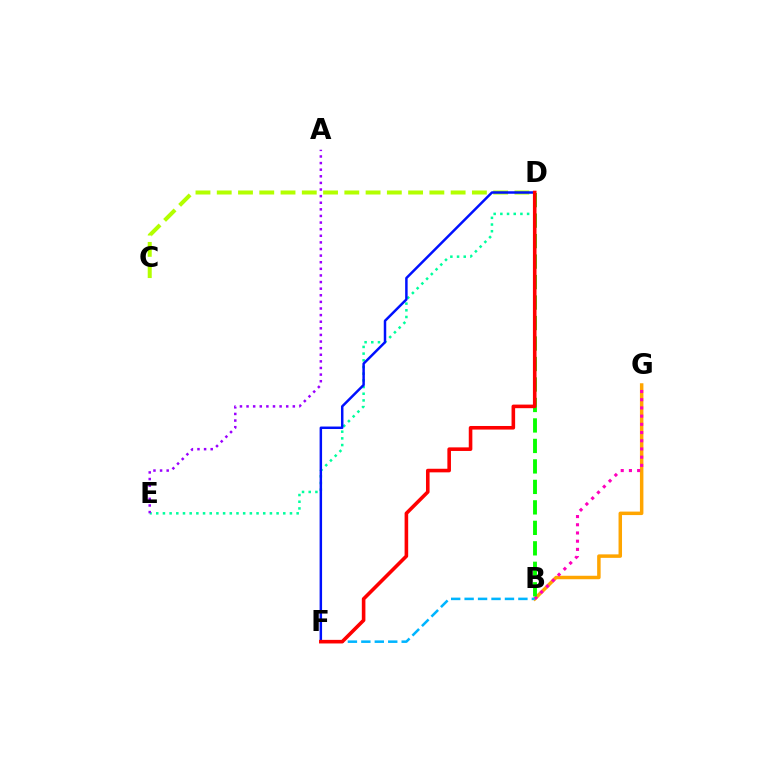{('C', 'D'): [{'color': '#b3ff00', 'line_style': 'dashed', 'thickness': 2.89}], ('B', 'G'): [{'color': '#ffa500', 'line_style': 'solid', 'thickness': 2.51}, {'color': '#ff00bd', 'line_style': 'dotted', 'thickness': 2.23}], ('D', 'E'): [{'color': '#00ff9d', 'line_style': 'dotted', 'thickness': 1.82}], ('D', 'F'): [{'color': '#0010ff', 'line_style': 'solid', 'thickness': 1.79}, {'color': '#ff0000', 'line_style': 'solid', 'thickness': 2.59}], ('B', 'D'): [{'color': '#08ff00', 'line_style': 'dashed', 'thickness': 2.78}], ('B', 'F'): [{'color': '#00b5ff', 'line_style': 'dashed', 'thickness': 1.83}], ('A', 'E'): [{'color': '#9b00ff', 'line_style': 'dotted', 'thickness': 1.8}]}